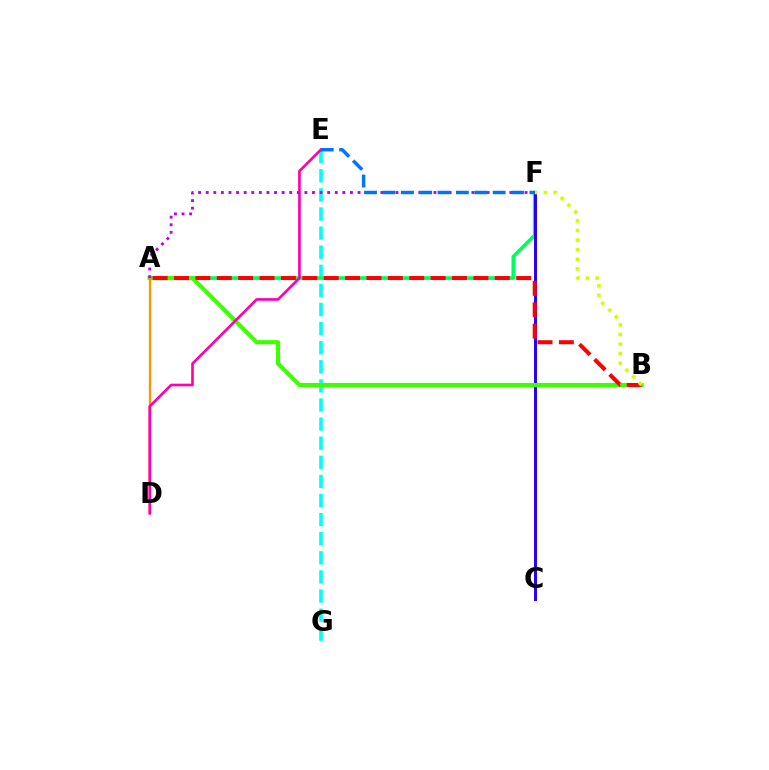{('E', 'G'): [{'color': '#00fff6', 'line_style': 'dashed', 'thickness': 2.6}], ('A', 'F'): [{'color': '#00ff5c', 'line_style': 'solid', 'thickness': 2.66}, {'color': '#b900ff', 'line_style': 'dotted', 'thickness': 2.06}], ('C', 'F'): [{'color': '#2500ff', 'line_style': 'solid', 'thickness': 2.14}], ('A', 'B'): [{'color': '#3dff00', 'line_style': 'solid', 'thickness': 2.98}, {'color': '#ff0000', 'line_style': 'dashed', 'thickness': 2.9}], ('A', 'D'): [{'color': '#ff9400', 'line_style': 'solid', 'thickness': 1.66}], ('D', 'E'): [{'color': '#ff00ac', 'line_style': 'solid', 'thickness': 1.91}], ('B', 'F'): [{'color': '#d1ff00', 'line_style': 'dotted', 'thickness': 2.61}], ('E', 'F'): [{'color': '#0074ff', 'line_style': 'dashed', 'thickness': 2.5}]}